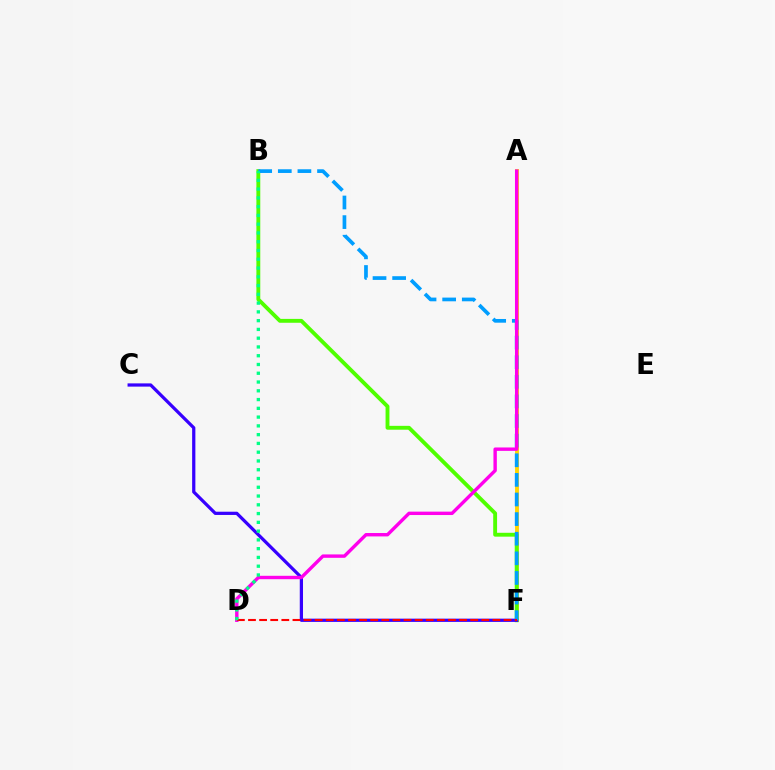{('A', 'F'): [{'color': '#ffd500', 'line_style': 'solid', 'thickness': 2.8}], ('B', 'F'): [{'color': '#4fff00', 'line_style': 'solid', 'thickness': 2.78}, {'color': '#009eff', 'line_style': 'dashed', 'thickness': 2.66}], ('C', 'F'): [{'color': '#3700ff', 'line_style': 'solid', 'thickness': 2.33}], ('A', 'D'): [{'color': '#ff00ed', 'line_style': 'solid', 'thickness': 2.44}], ('D', 'F'): [{'color': '#ff0000', 'line_style': 'dashed', 'thickness': 1.51}], ('B', 'D'): [{'color': '#00ff86', 'line_style': 'dotted', 'thickness': 2.38}]}